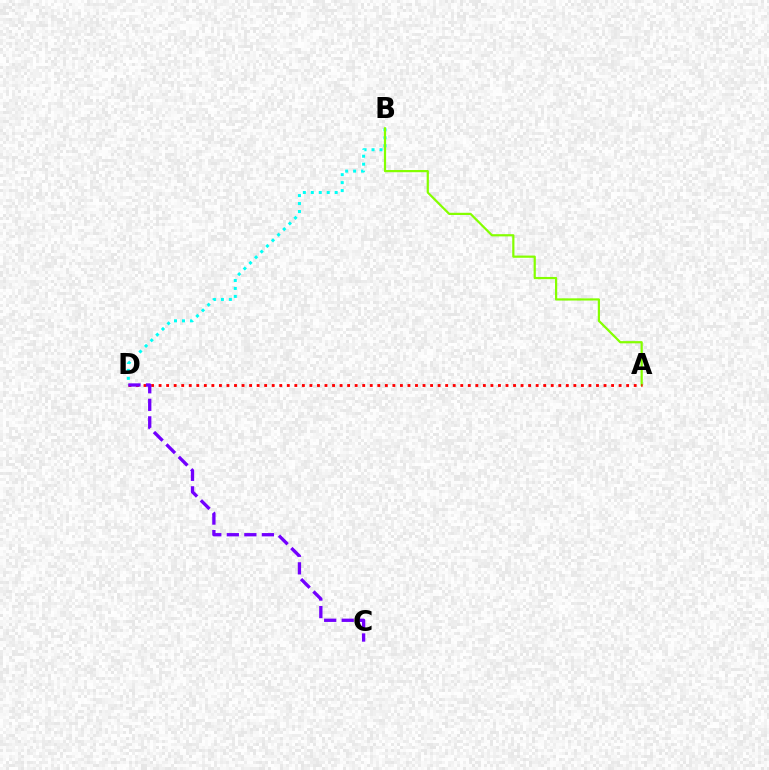{('B', 'D'): [{'color': '#00fff6', 'line_style': 'dotted', 'thickness': 2.16}], ('A', 'B'): [{'color': '#84ff00', 'line_style': 'solid', 'thickness': 1.59}], ('A', 'D'): [{'color': '#ff0000', 'line_style': 'dotted', 'thickness': 2.05}], ('C', 'D'): [{'color': '#7200ff', 'line_style': 'dashed', 'thickness': 2.38}]}